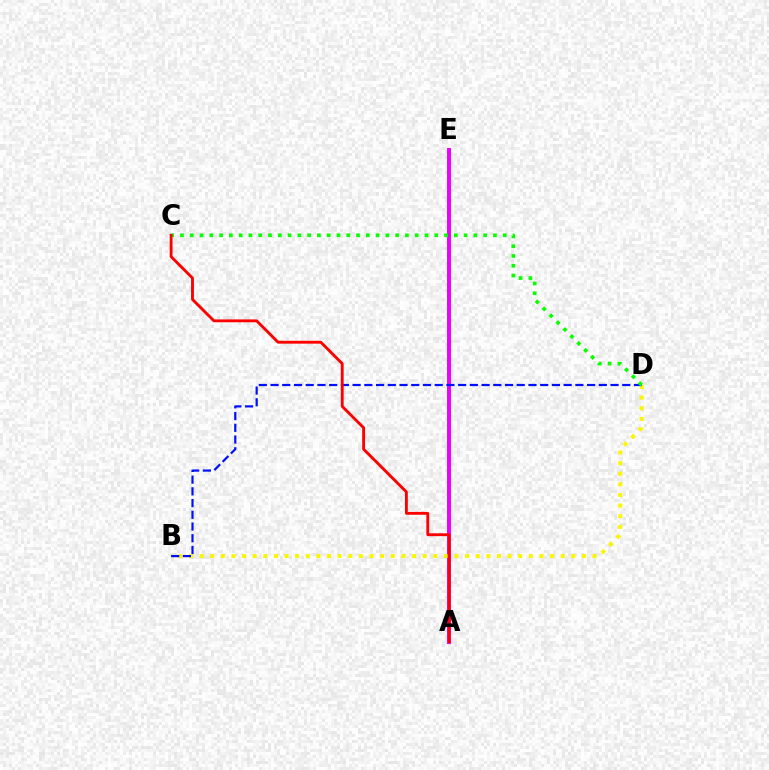{('A', 'E'): [{'color': '#00fff6', 'line_style': 'dotted', 'thickness': 2.57}, {'color': '#ee00ff', 'line_style': 'solid', 'thickness': 2.85}], ('B', 'D'): [{'color': '#fcf500', 'line_style': 'dotted', 'thickness': 2.89}, {'color': '#0010ff', 'line_style': 'dashed', 'thickness': 1.59}], ('C', 'D'): [{'color': '#08ff00', 'line_style': 'dotted', 'thickness': 2.66}], ('A', 'C'): [{'color': '#ff0000', 'line_style': 'solid', 'thickness': 2.06}]}